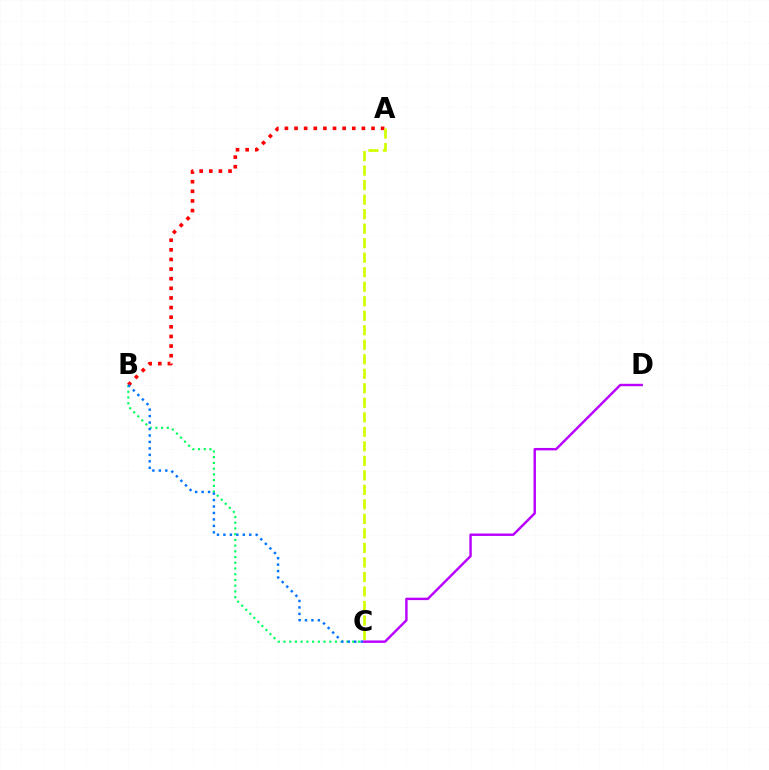{('B', 'C'): [{'color': '#00ff5c', 'line_style': 'dotted', 'thickness': 1.55}, {'color': '#0074ff', 'line_style': 'dotted', 'thickness': 1.75}], ('C', 'D'): [{'color': '#b900ff', 'line_style': 'solid', 'thickness': 1.75}], ('A', 'B'): [{'color': '#ff0000', 'line_style': 'dotted', 'thickness': 2.61}], ('A', 'C'): [{'color': '#d1ff00', 'line_style': 'dashed', 'thickness': 1.97}]}